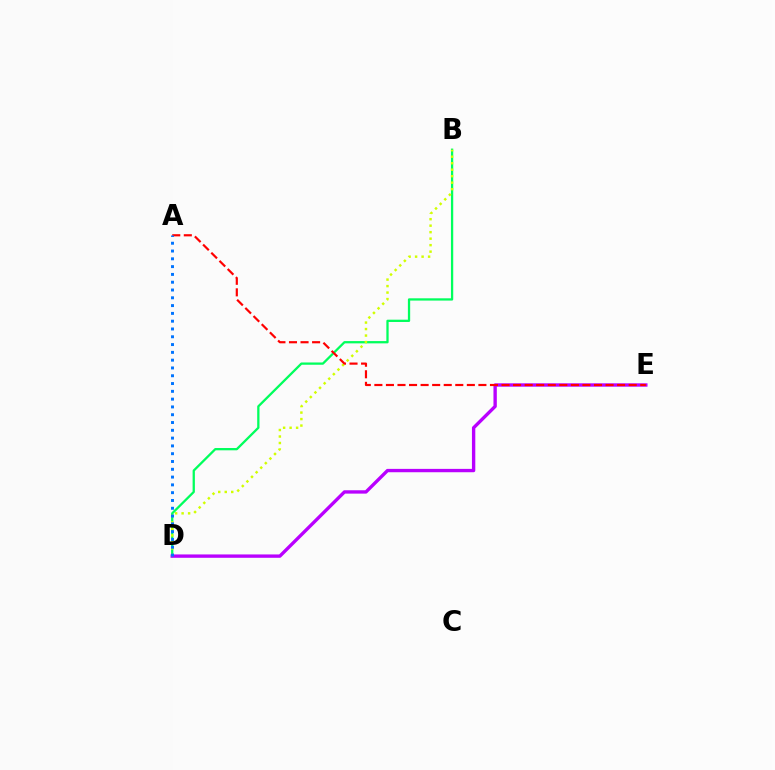{('B', 'D'): [{'color': '#00ff5c', 'line_style': 'solid', 'thickness': 1.64}, {'color': '#d1ff00', 'line_style': 'dotted', 'thickness': 1.76}], ('D', 'E'): [{'color': '#b900ff', 'line_style': 'solid', 'thickness': 2.42}], ('A', 'E'): [{'color': '#ff0000', 'line_style': 'dashed', 'thickness': 1.57}], ('A', 'D'): [{'color': '#0074ff', 'line_style': 'dotted', 'thickness': 2.12}]}